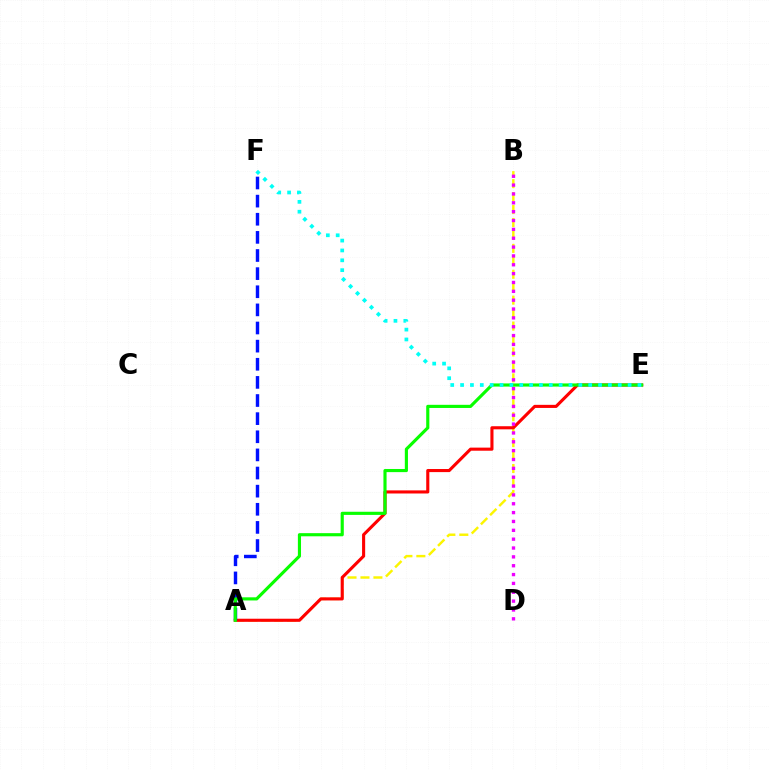{('A', 'B'): [{'color': '#fcf500', 'line_style': 'dashed', 'thickness': 1.76}], ('A', 'E'): [{'color': '#ff0000', 'line_style': 'solid', 'thickness': 2.23}, {'color': '#08ff00', 'line_style': 'solid', 'thickness': 2.26}], ('A', 'F'): [{'color': '#0010ff', 'line_style': 'dashed', 'thickness': 2.46}], ('B', 'D'): [{'color': '#ee00ff', 'line_style': 'dotted', 'thickness': 2.4}], ('E', 'F'): [{'color': '#00fff6', 'line_style': 'dotted', 'thickness': 2.68}]}